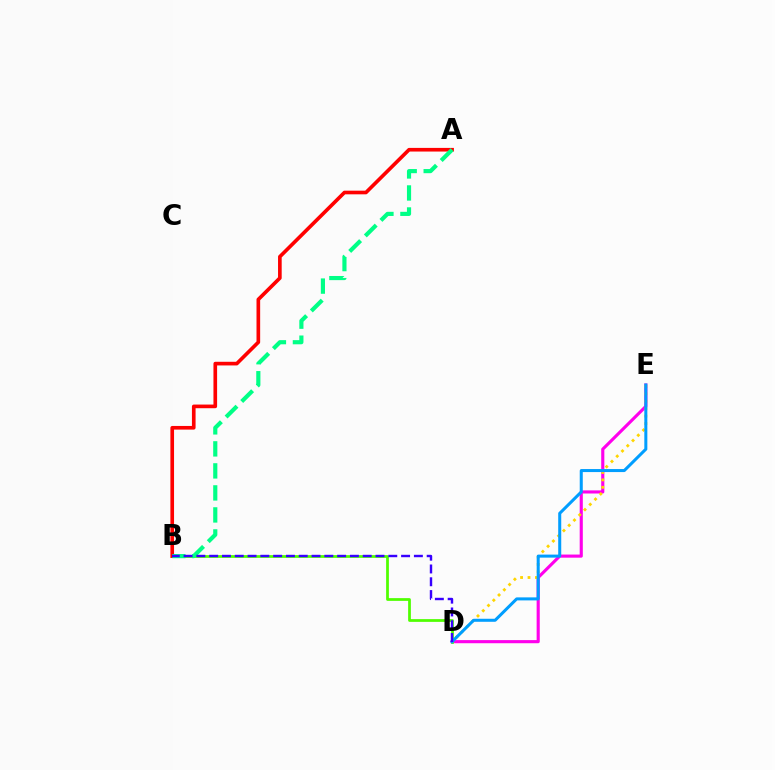{('D', 'E'): [{'color': '#ff00ed', 'line_style': 'solid', 'thickness': 2.25}, {'color': '#ffd500', 'line_style': 'dotted', 'thickness': 2.02}, {'color': '#009eff', 'line_style': 'solid', 'thickness': 2.18}], ('B', 'D'): [{'color': '#4fff00', 'line_style': 'solid', 'thickness': 1.98}, {'color': '#3700ff', 'line_style': 'dashed', 'thickness': 1.74}], ('A', 'B'): [{'color': '#ff0000', 'line_style': 'solid', 'thickness': 2.63}, {'color': '#00ff86', 'line_style': 'dashed', 'thickness': 2.99}]}